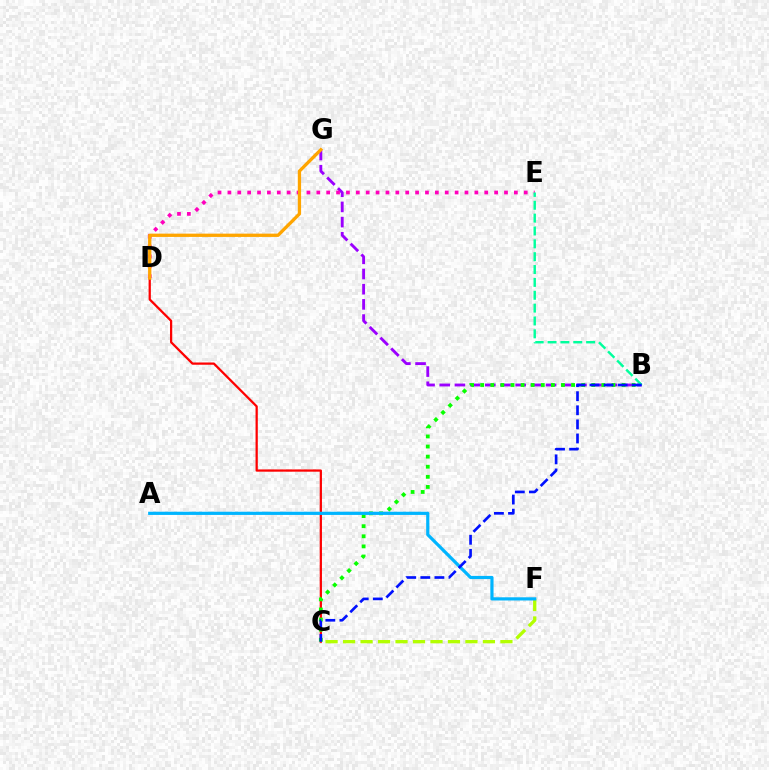{('B', 'G'): [{'color': '#9b00ff', 'line_style': 'dashed', 'thickness': 2.06}], ('D', 'E'): [{'color': '#ff00bd', 'line_style': 'dotted', 'thickness': 2.68}], ('C', 'D'): [{'color': '#ff0000', 'line_style': 'solid', 'thickness': 1.62}], ('B', 'E'): [{'color': '#00ff9d', 'line_style': 'dashed', 'thickness': 1.75}], ('B', 'C'): [{'color': '#08ff00', 'line_style': 'dotted', 'thickness': 2.74}, {'color': '#0010ff', 'line_style': 'dashed', 'thickness': 1.91}], ('D', 'G'): [{'color': '#ffa500', 'line_style': 'solid', 'thickness': 2.37}], ('C', 'F'): [{'color': '#b3ff00', 'line_style': 'dashed', 'thickness': 2.38}], ('A', 'F'): [{'color': '#00b5ff', 'line_style': 'solid', 'thickness': 2.3}]}